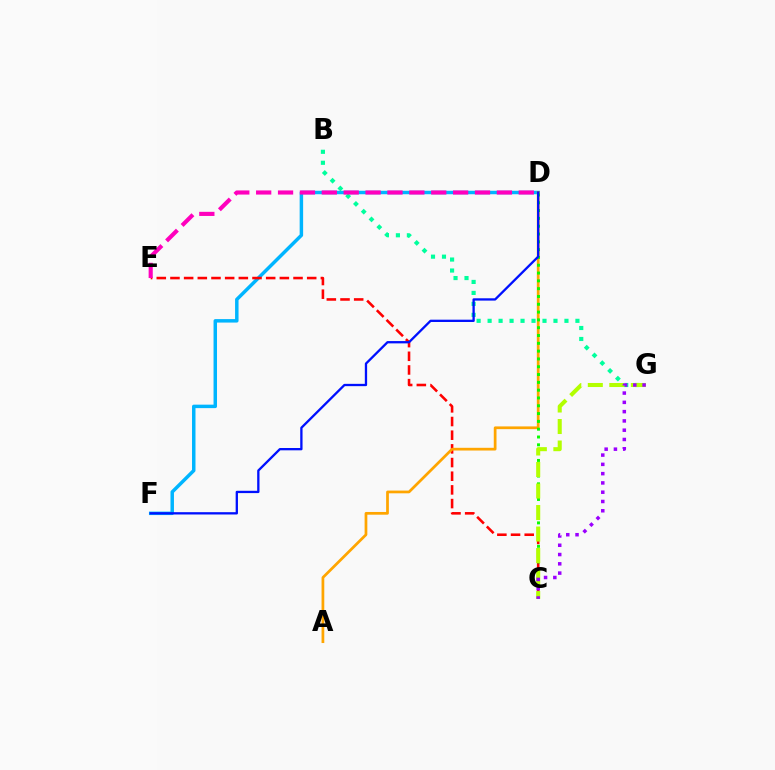{('D', 'F'): [{'color': '#00b5ff', 'line_style': 'solid', 'thickness': 2.5}, {'color': '#0010ff', 'line_style': 'solid', 'thickness': 1.66}], ('B', 'G'): [{'color': '#00ff9d', 'line_style': 'dotted', 'thickness': 2.98}], ('C', 'E'): [{'color': '#ff0000', 'line_style': 'dashed', 'thickness': 1.86}], ('A', 'D'): [{'color': '#ffa500', 'line_style': 'solid', 'thickness': 1.97}], ('C', 'D'): [{'color': '#08ff00', 'line_style': 'dotted', 'thickness': 2.12}], ('C', 'G'): [{'color': '#b3ff00', 'line_style': 'dashed', 'thickness': 2.92}, {'color': '#9b00ff', 'line_style': 'dotted', 'thickness': 2.52}], ('D', 'E'): [{'color': '#ff00bd', 'line_style': 'dashed', 'thickness': 2.97}]}